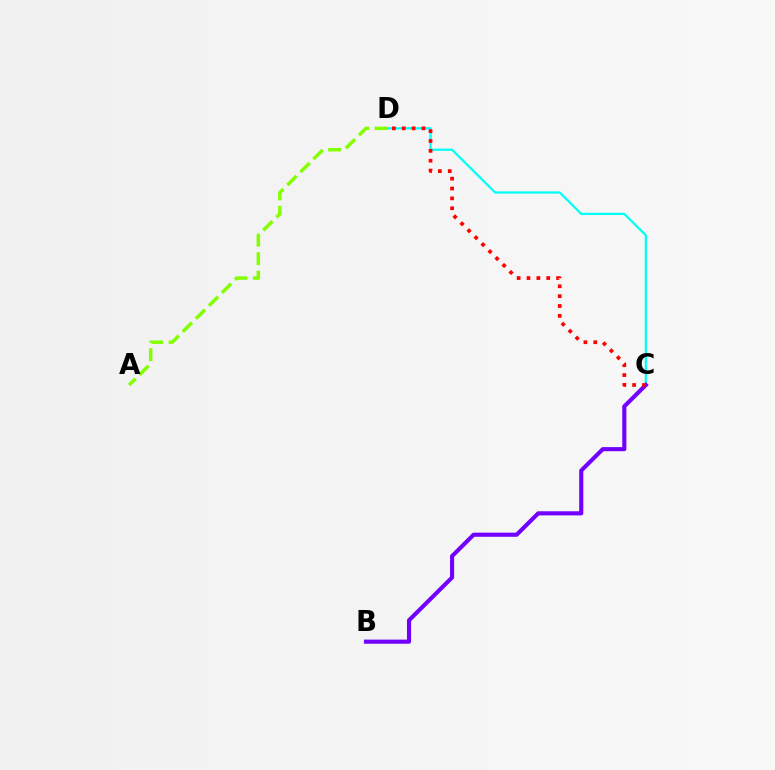{('C', 'D'): [{'color': '#00fff6', 'line_style': 'solid', 'thickness': 1.61}, {'color': '#ff0000', 'line_style': 'dotted', 'thickness': 2.68}], ('B', 'C'): [{'color': '#7200ff', 'line_style': 'solid', 'thickness': 2.96}], ('A', 'D'): [{'color': '#84ff00', 'line_style': 'dashed', 'thickness': 2.5}]}